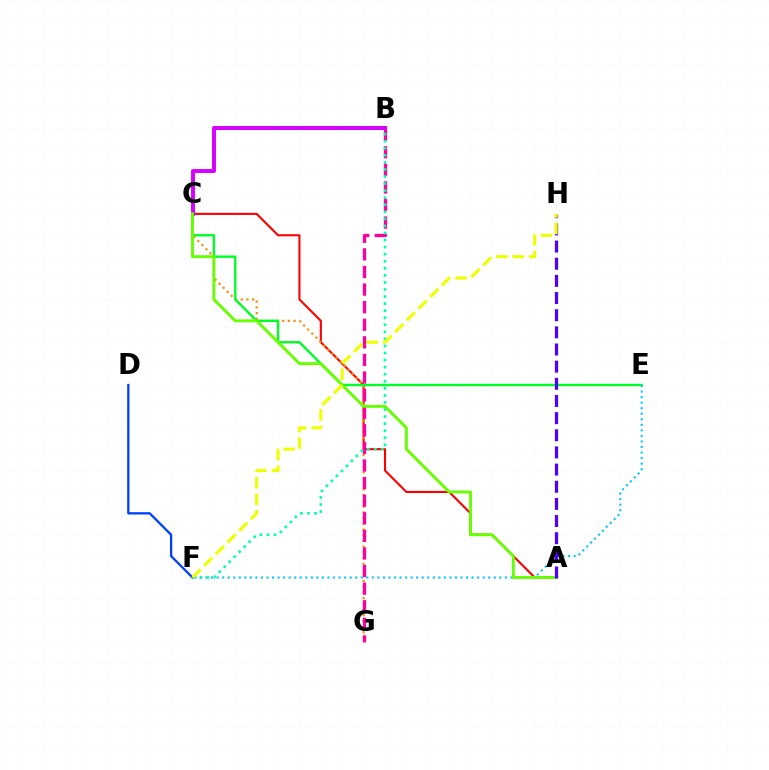{('A', 'C'): [{'color': '#ff0000', 'line_style': 'solid', 'thickness': 1.51}, {'color': '#66ff00', 'line_style': 'solid', 'thickness': 2.08}], ('C', 'G'): [{'color': '#ff8800', 'line_style': 'dotted', 'thickness': 1.55}], ('B', 'G'): [{'color': '#ff00a0', 'line_style': 'dashed', 'thickness': 2.39}], ('C', 'E'): [{'color': '#00ff27', 'line_style': 'solid', 'thickness': 1.72}], ('D', 'F'): [{'color': '#003fff', 'line_style': 'solid', 'thickness': 1.65}], ('E', 'F'): [{'color': '#00c7ff', 'line_style': 'dotted', 'thickness': 1.51}], ('B', 'C'): [{'color': '#d600ff', 'line_style': 'solid', 'thickness': 2.84}], ('B', 'F'): [{'color': '#00ffaf', 'line_style': 'dotted', 'thickness': 1.92}], ('A', 'H'): [{'color': '#4f00ff', 'line_style': 'dashed', 'thickness': 2.33}], ('F', 'H'): [{'color': '#eeff00', 'line_style': 'dashed', 'thickness': 2.24}]}